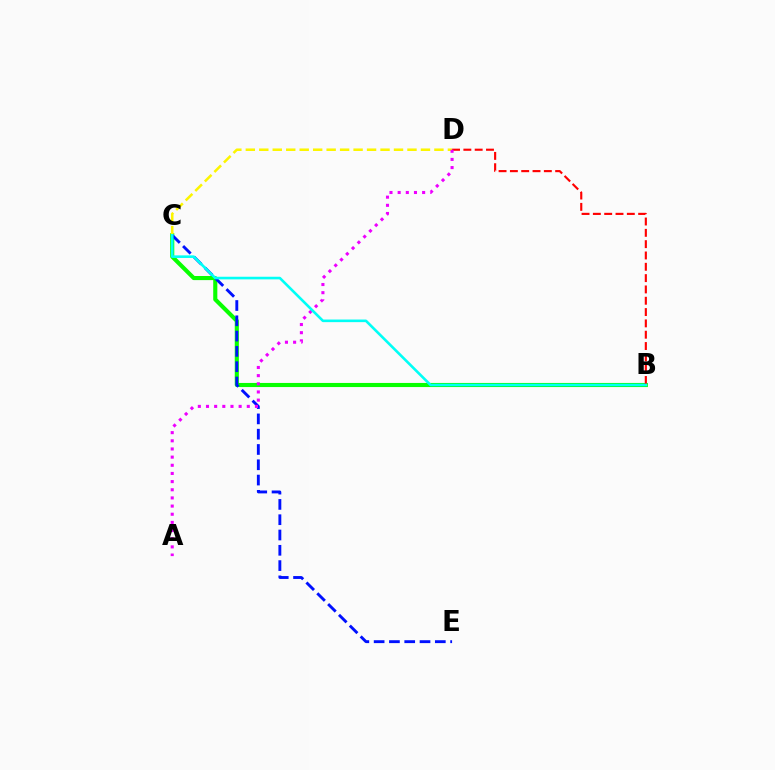{('B', 'C'): [{'color': '#08ff00', 'line_style': 'solid', 'thickness': 2.96}, {'color': '#00fff6', 'line_style': 'solid', 'thickness': 1.88}], ('B', 'D'): [{'color': '#ff0000', 'line_style': 'dashed', 'thickness': 1.54}], ('C', 'D'): [{'color': '#fcf500', 'line_style': 'dashed', 'thickness': 1.83}], ('C', 'E'): [{'color': '#0010ff', 'line_style': 'dashed', 'thickness': 2.08}], ('A', 'D'): [{'color': '#ee00ff', 'line_style': 'dotted', 'thickness': 2.22}]}